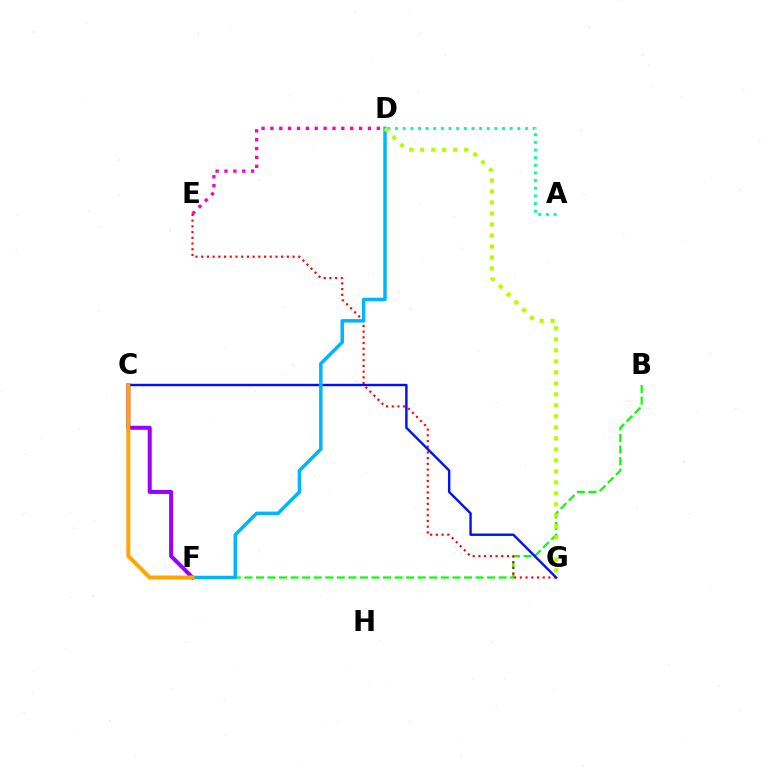{('D', 'E'): [{'color': '#ff00bd', 'line_style': 'dotted', 'thickness': 2.41}], ('C', 'F'): [{'color': '#9b00ff', 'line_style': 'solid', 'thickness': 2.89}, {'color': '#ffa500', 'line_style': 'solid', 'thickness': 2.85}], ('A', 'D'): [{'color': '#00ff9d', 'line_style': 'dotted', 'thickness': 2.08}], ('B', 'F'): [{'color': '#08ff00', 'line_style': 'dashed', 'thickness': 1.57}], ('E', 'G'): [{'color': '#ff0000', 'line_style': 'dotted', 'thickness': 1.55}], ('C', 'G'): [{'color': '#0010ff', 'line_style': 'solid', 'thickness': 1.73}], ('D', 'F'): [{'color': '#00b5ff', 'line_style': 'solid', 'thickness': 2.52}], ('D', 'G'): [{'color': '#b3ff00', 'line_style': 'dotted', 'thickness': 2.99}]}